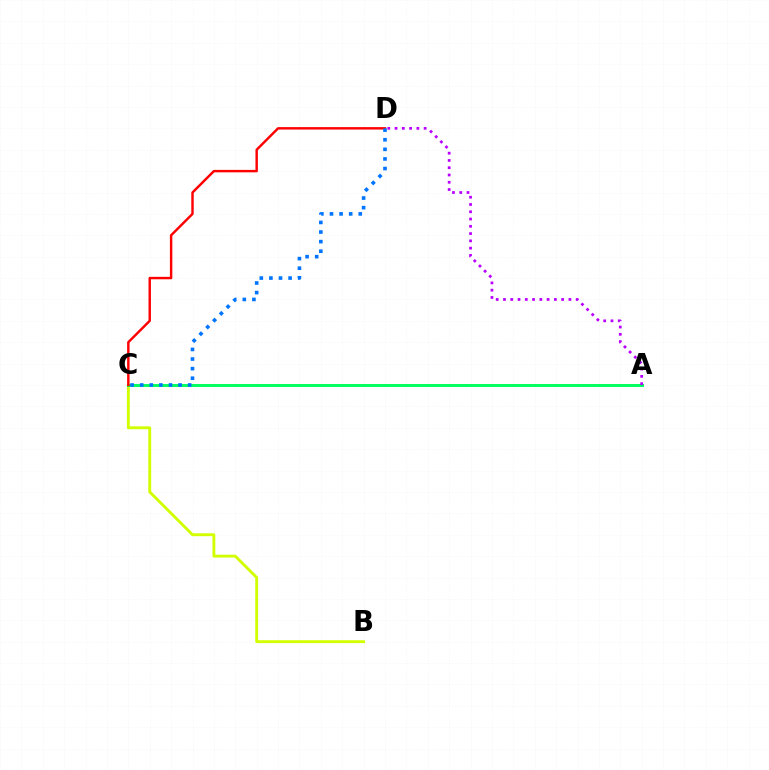{('B', 'C'): [{'color': '#d1ff00', 'line_style': 'solid', 'thickness': 2.07}], ('A', 'C'): [{'color': '#00ff5c', 'line_style': 'solid', 'thickness': 2.1}], ('C', 'D'): [{'color': '#ff0000', 'line_style': 'solid', 'thickness': 1.75}, {'color': '#0074ff', 'line_style': 'dotted', 'thickness': 2.61}], ('A', 'D'): [{'color': '#b900ff', 'line_style': 'dotted', 'thickness': 1.98}]}